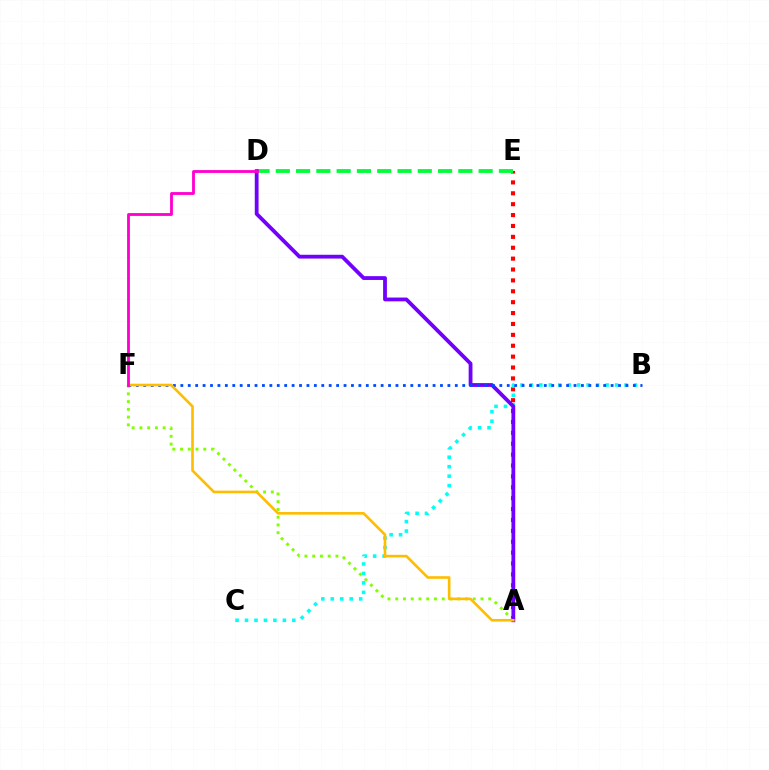{('A', 'E'): [{'color': '#ff0000', 'line_style': 'dotted', 'thickness': 2.96}], ('B', 'C'): [{'color': '#00fff6', 'line_style': 'dotted', 'thickness': 2.57}], ('D', 'E'): [{'color': '#00ff39', 'line_style': 'dashed', 'thickness': 2.76}], ('A', 'F'): [{'color': '#84ff00', 'line_style': 'dotted', 'thickness': 2.11}, {'color': '#ffbd00', 'line_style': 'solid', 'thickness': 1.89}], ('A', 'D'): [{'color': '#7200ff', 'line_style': 'solid', 'thickness': 2.73}], ('B', 'F'): [{'color': '#004bff', 'line_style': 'dotted', 'thickness': 2.02}], ('D', 'F'): [{'color': '#ff00cf', 'line_style': 'solid', 'thickness': 2.03}]}